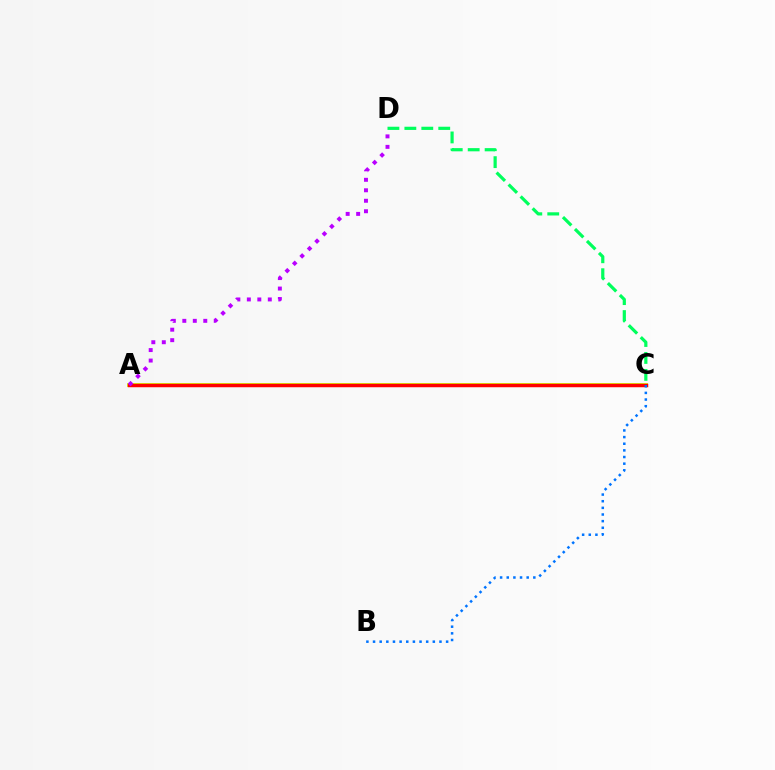{('A', 'C'): [{'color': '#d1ff00', 'line_style': 'solid', 'thickness': 2.76}, {'color': '#ff0000', 'line_style': 'solid', 'thickness': 2.5}], ('B', 'C'): [{'color': '#0074ff', 'line_style': 'dotted', 'thickness': 1.81}], ('C', 'D'): [{'color': '#00ff5c', 'line_style': 'dashed', 'thickness': 2.3}], ('A', 'D'): [{'color': '#b900ff', 'line_style': 'dotted', 'thickness': 2.85}]}